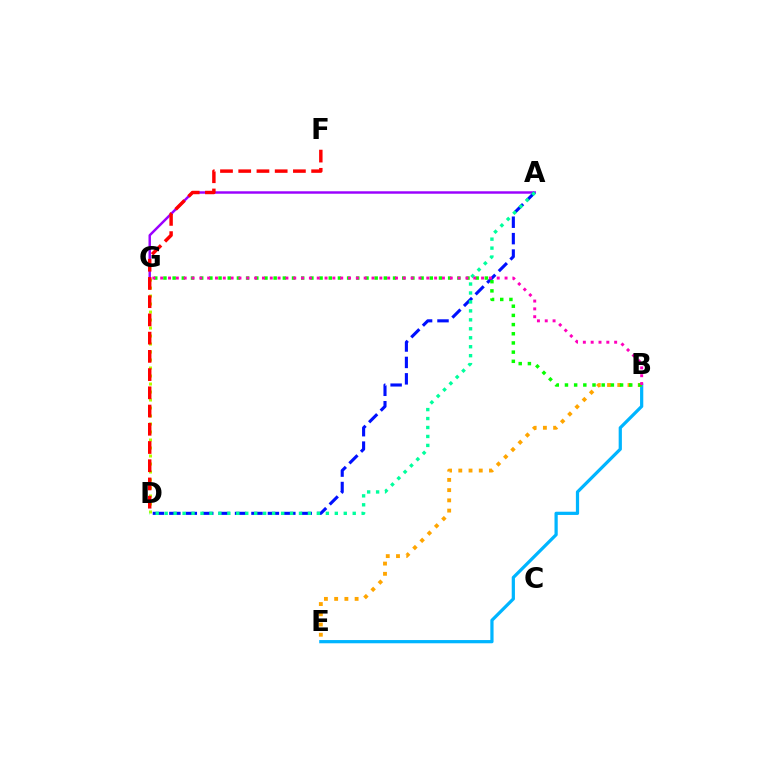{('A', 'G'): [{'color': '#9b00ff', 'line_style': 'solid', 'thickness': 1.77}], ('D', 'G'): [{'color': '#b3ff00', 'line_style': 'dotted', 'thickness': 2.17}], ('A', 'D'): [{'color': '#0010ff', 'line_style': 'dashed', 'thickness': 2.23}, {'color': '#00ff9d', 'line_style': 'dotted', 'thickness': 2.43}], ('B', 'E'): [{'color': '#00b5ff', 'line_style': 'solid', 'thickness': 2.32}, {'color': '#ffa500', 'line_style': 'dotted', 'thickness': 2.78}], ('D', 'F'): [{'color': '#ff0000', 'line_style': 'dashed', 'thickness': 2.48}], ('B', 'G'): [{'color': '#08ff00', 'line_style': 'dotted', 'thickness': 2.5}, {'color': '#ff00bd', 'line_style': 'dotted', 'thickness': 2.13}]}